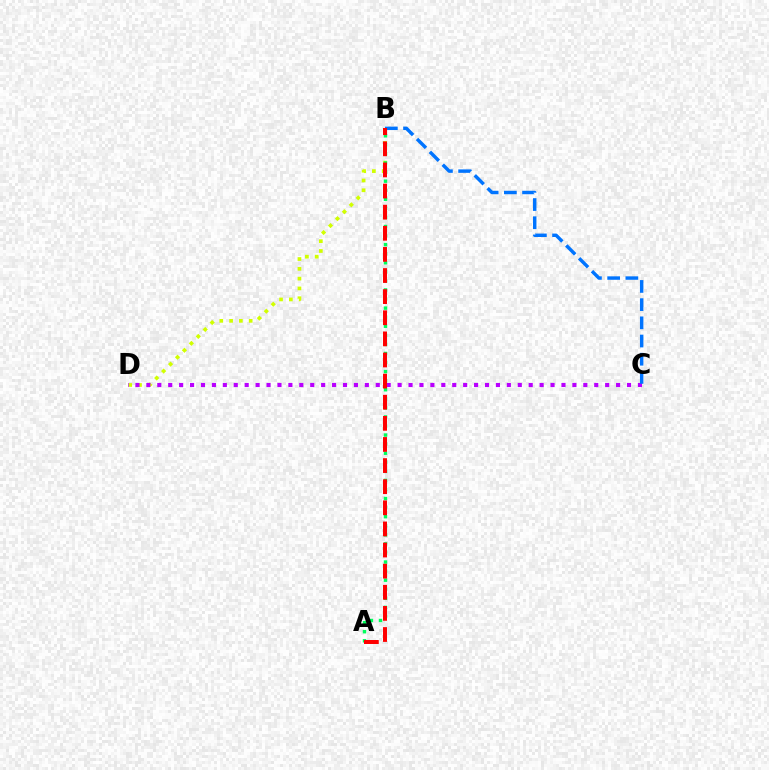{('B', 'D'): [{'color': '#d1ff00', 'line_style': 'dotted', 'thickness': 2.66}], ('C', 'D'): [{'color': '#b900ff', 'line_style': 'dotted', 'thickness': 2.97}], ('B', 'C'): [{'color': '#0074ff', 'line_style': 'dashed', 'thickness': 2.47}], ('A', 'B'): [{'color': '#00ff5c', 'line_style': 'dotted', 'thickness': 2.46}, {'color': '#ff0000', 'line_style': 'dashed', 'thickness': 2.87}]}